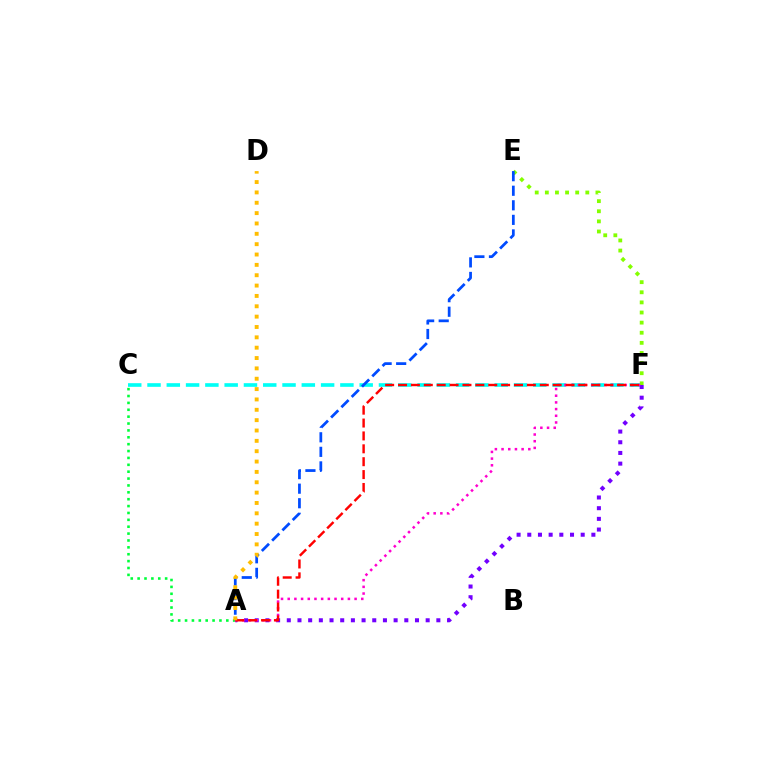{('C', 'F'): [{'color': '#00fff6', 'line_style': 'dashed', 'thickness': 2.62}], ('E', 'F'): [{'color': '#84ff00', 'line_style': 'dotted', 'thickness': 2.75}], ('A', 'C'): [{'color': '#00ff39', 'line_style': 'dotted', 'thickness': 1.87}], ('A', 'F'): [{'color': '#7200ff', 'line_style': 'dotted', 'thickness': 2.9}, {'color': '#ff00cf', 'line_style': 'dotted', 'thickness': 1.82}, {'color': '#ff0000', 'line_style': 'dashed', 'thickness': 1.75}], ('A', 'E'): [{'color': '#004bff', 'line_style': 'dashed', 'thickness': 1.98}], ('A', 'D'): [{'color': '#ffbd00', 'line_style': 'dotted', 'thickness': 2.81}]}